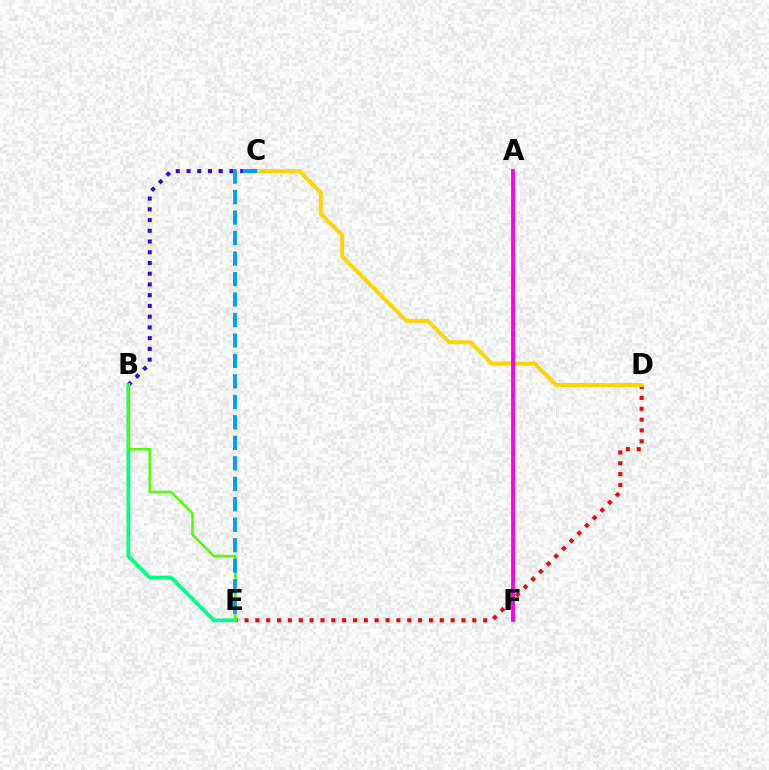{('B', 'C'): [{'color': '#3700ff', 'line_style': 'dotted', 'thickness': 2.92}], ('D', 'E'): [{'color': '#ff0000', 'line_style': 'dotted', 'thickness': 2.95}], ('C', 'D'): [{'color': '#ffd500', 'line_style': 'solid', 'thickness': 2.86}], ('A', 'F'): [{'color': '#ff00ed', 'line_style': 'solid', 'thickness': 2.74}], ('B', 'E'): [{'color': '#00ff86', 'line_style': 'solid', 'thickness': 2.71}, {'color': '#4fff00', 'line_style': 'solid', 'thickness': 1.78}], ('C', 'E'): [{'color': '#009eff', 'line_style': 'dashed', 'thickness': 2.78}]}